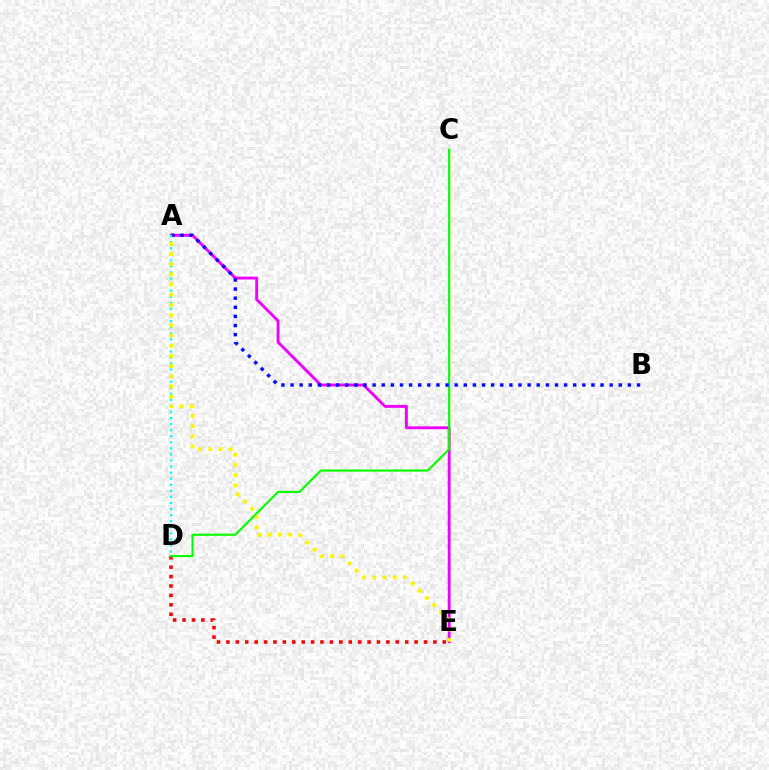{('D', 'E'): [{'color': '#ff0000', 'line_style': 'dotted', 'thickness': 2.56}], ('A', 'E'): [{'color': '#ee00ff', 'line_style': 'solid', 'thickness': 2.07}, {'color': '#fcf500', 'line_style': 'dotted', 'thickness': 2.77}], ('C', 'D'): [{'color': '#08ff00', 'line_style': 'solid', 'thickness': 1.57}], ('A', 'B'): [{'color': '#0010ff', 'line_style': 'dotted', 'thickness': 2.48}], ('A', 'D'): [{'color': '#00fff6', 'line_style': 'dotted', 'thickness': 1.65}]}